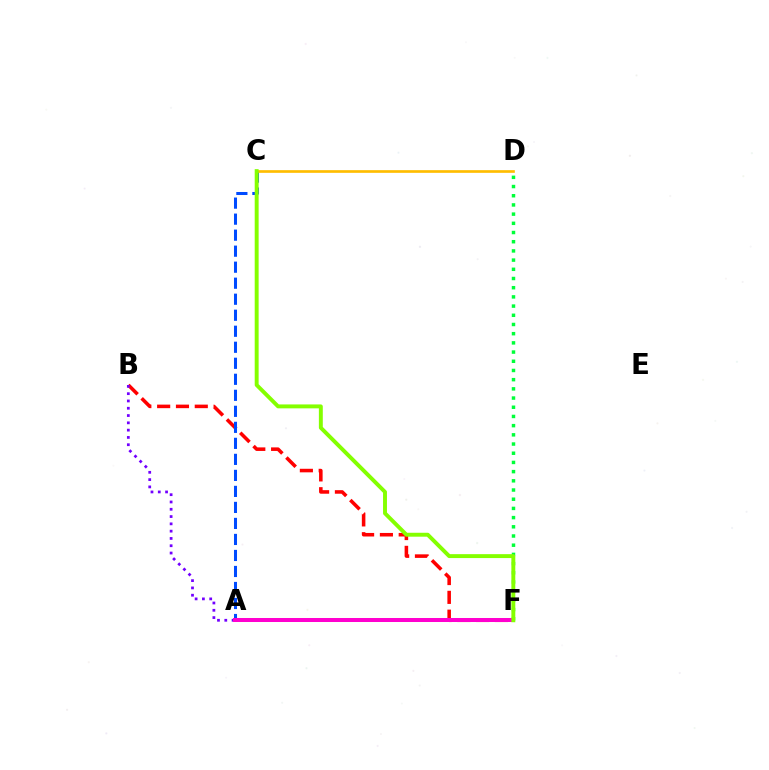{('D', 'F'): [{'color': '#00ff39', 'line_style': 'dotted', 'thickness': 2.5}], ('A', 'F'): [{'color': '#00fff6', 'line_style': 'dashed', 'thickness': 1.83}, {'color': '#ff00cf', 'line_style': 'solid', 'thickness': 2.89}], ('B', 'F'): [{'color': '#ff0000', 'line_style': 'dashed', 'thickness': 2.56}], ('A', 'B'): [{'color': '#7200ff', 'line_style': 'dotted', 'thickness': 1.98}], ('A', 'C'): [{'color': '#004bff', 'line_style': 'dashed', 'thickness': 2.18}], ('C', 'D'): [{'color': '#ffbd00', 'line_style': 'solid', 'thickness': 1.92}], ('C', 'F'): [{'color': '#84ff00', 'line_style': 'solid', 'thickness': 2.82}]}